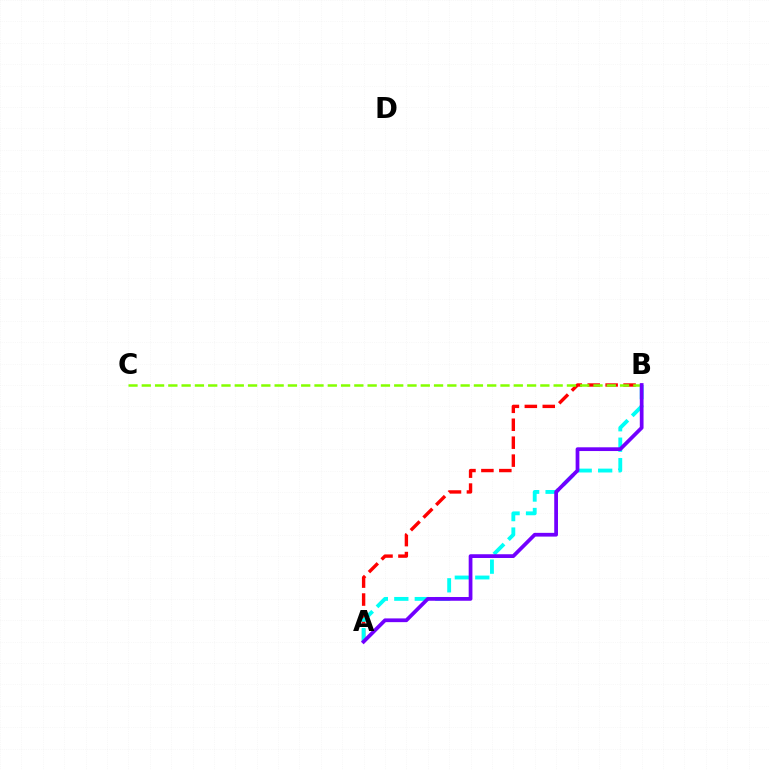{('A', 'B'): [{'color': '#ff0000', 'line_style': 'dashed', 'thickness': 2.44}, {'color': '#00fff6', 'line_style': 'dashed', 'thickness': 2.78}, {'color': '#7200ff', 'line_style': 'solid', 'thickness': 2.69}], ('B', 'C'): [{'color': '#84ff00', 'line_style': 'dashed', 'thickness': 1.8}]}